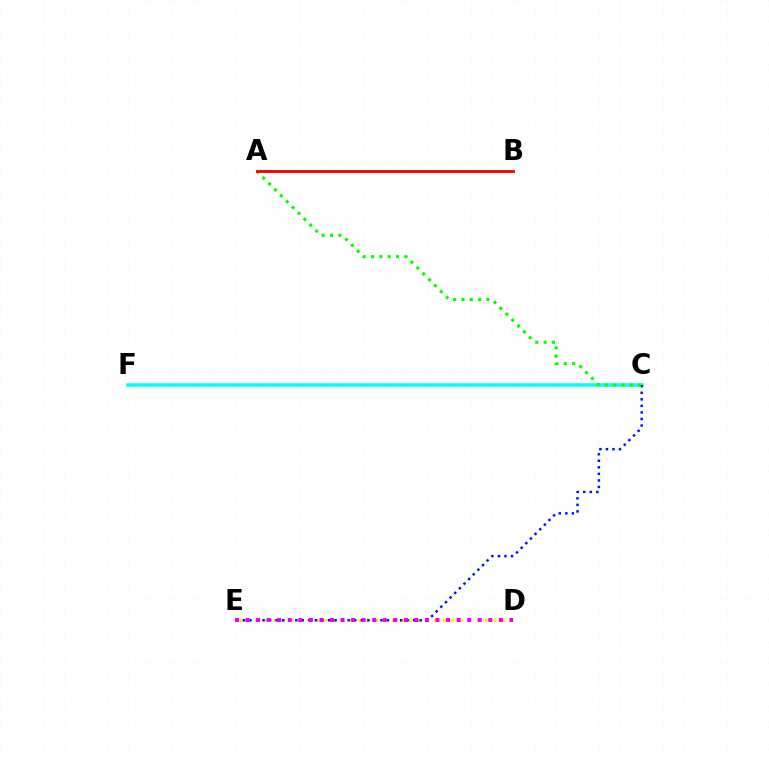{('D', 'E'): [{'color': '#fcf500', 'line_style': 'dotted', 'thickness': 2.3}, {'color': '#ee00ff', 'line_style': 'dotted', 'thickness': 2.87}], ('C', 'F'): [{'color': '#00fff6', 'line_style': 'solid', 'thickness': 2.53}], ('C', 'E'): [{'color': '#0010ff', 'line_style': 'dotted', 'thickness': 1.78}], ('A', 'C'): [{'color': '#08ff00', 'line_style': 'dotted', 'thickness': 2.26}], ('A', 'B'): [{'color': '#ff0000', 'line_style': 'solid', 'thickness': 2.07}]}